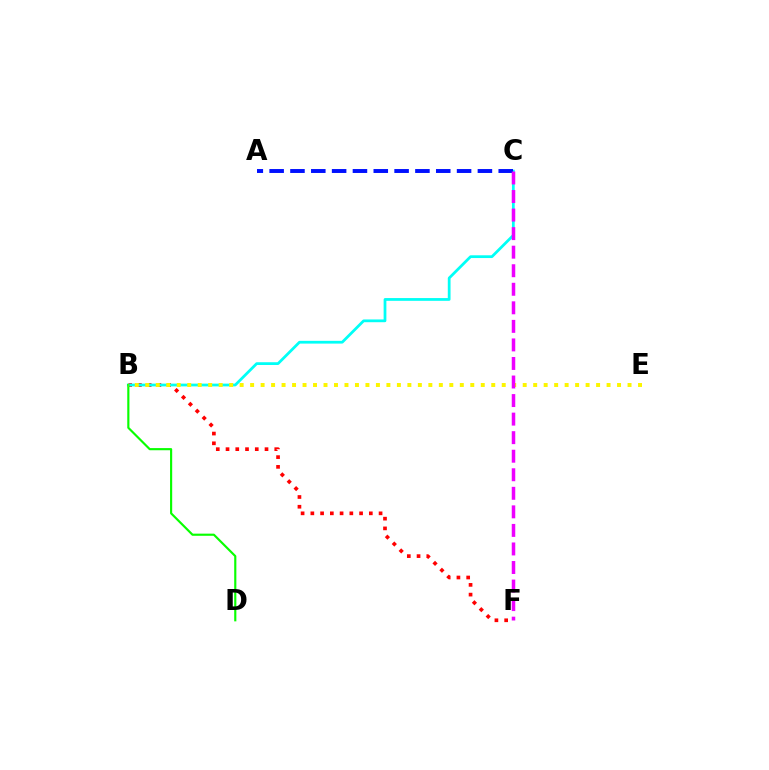{('B', 'F'): [{'color': '#ff0000', 'line_style': 'dotted', 'thickness': 2.65}], ('B', 'C'): [{'color': '#00fff6', 'line_style': 'solid', 'thickness': 1.99}], ('A', 'C'): [{'color': '#0010ff', 'line_style': 'dashed', 'thickness': 2.83}], ('B', 'D'): [{'color': '#08ff00', 'line_style': 'solid', 'thickness': 1.55}], ('B', 'E'): [{'color': '#fcf500', 'line_style': 'dotted', 'thickness': 2.85}], ('C', 'F'): [{'color': '#ee00ff', 'line_style': 'dashed', 'thickness': 2.52}]}